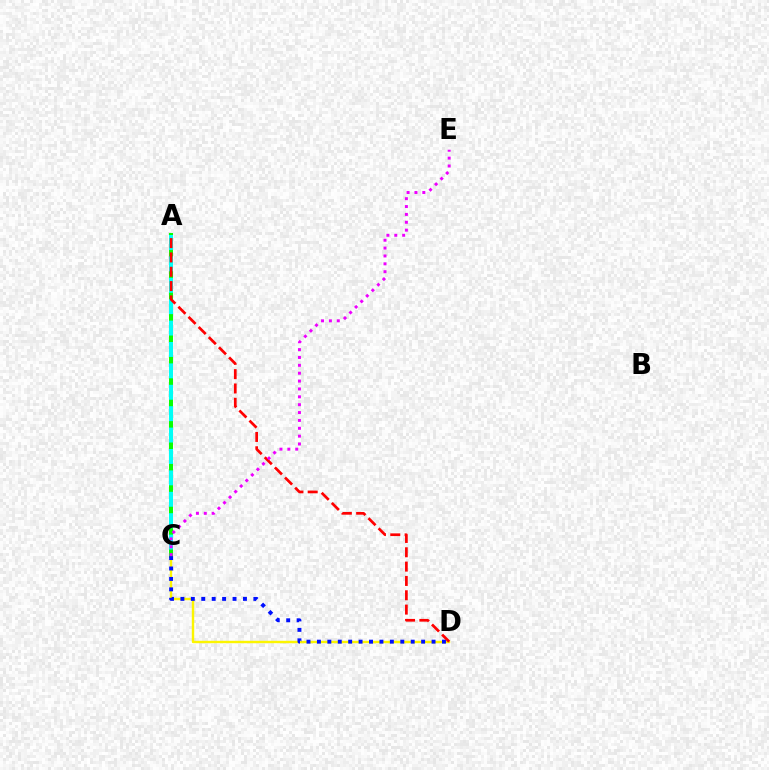{('C', 'D'): [{'color': '#fcf500', 'line_style': 'solid', 'thickness': 1.74}, {'color': '#0010ff', 'line_style': 'dotted', 'thickness': 2.83}], ('A', 'C'): [{'color': '#08ff00', 'line_style': 'solid', 'thickness': 2.86}, {'color': '#00fff6', 'line_style': 'dashed', 'thickness': 2.91}], ('A', 'D'): [{'color': '#ff0000', 'line_style': 'dashed', 'thickness': 1.95}], ('C', 'E'): [{'color': '#ee00ff', 'line_style': 'dotted', 'thickness': 2.14}]}